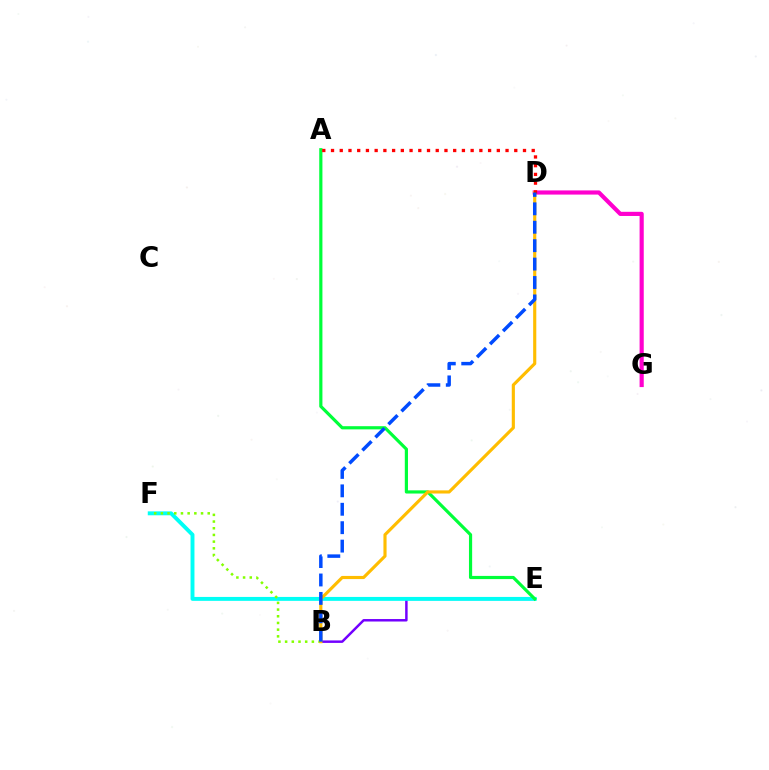{('B', 'E'): [{'color': '#7200ff', 'line_style': 'solid', 'thickness': 1.78}], ('E', 'F'): [{'color': '#00fff6', 'line_style': 'solid', 'thickness': 2.82}], ('A', 'E'): [{'color': '#00ff39', 'line_style': 'solid', 'thickness': 2.29}], ('D', 'G'): [{'color': '#ff00cf', 'line_style': 'solid', 'thickness': 3.0}], ('B', 'F'): [{'color': '#84ff00', 'line_style': 'dotted', 'thickness': 1.82}], ('B', 'D'): [{'color': '#ffbd00', 'line_style': 'solid', 'thickness': 2.26}, {'color': '#004bff', 'line_style': 'dashed', 'thickness': 2.5}], ('A', 'D'): [{'color': '#ff0000', 'line_style': 'dotted', 'thickness': 2.37}]}